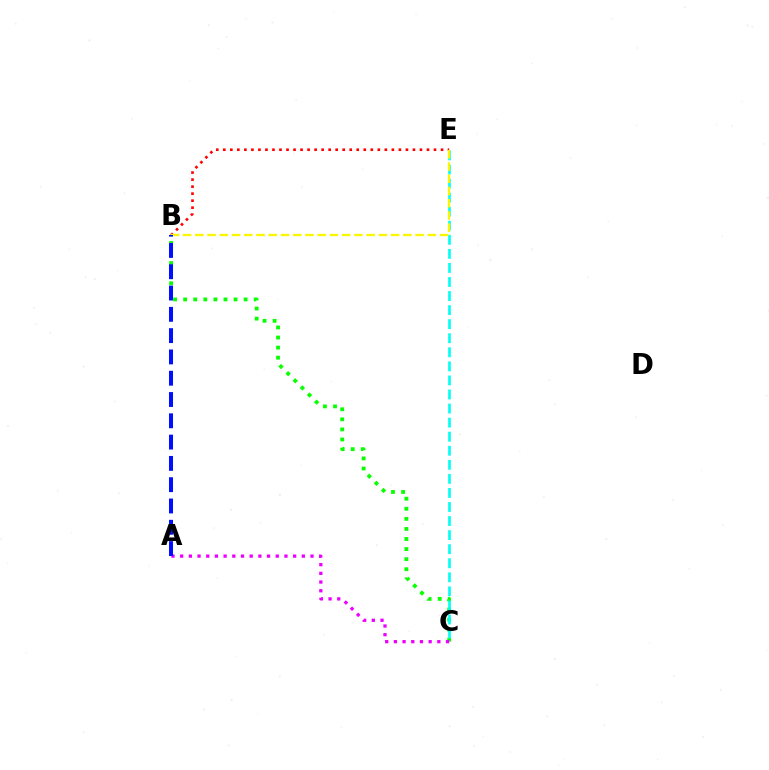{('B', 'C'): [{'color': '#08ff00', 'line_style': 'dotted', 'thickness': 2.74}], ('A', 'C'): [{'color': '#ee00ff', 'line_style': 'dotted', 'thickness': 2.36}], ('B', 'E'): [{'color': '#ff0000', 'line_style': 'dotted', 'thickness': 1.91}, {'color': '#fcf500', 'line_style': 'dashed', 'thickness': 1.66}], ('C', 'E'): [{'color': '#00fff6', 'line_style': 'dashed', 'thickness': 1.91}], ('A', 'B'): [{'color': '#0010ff', 'line_style': 'dashed', 'thickness': 2.89}]}